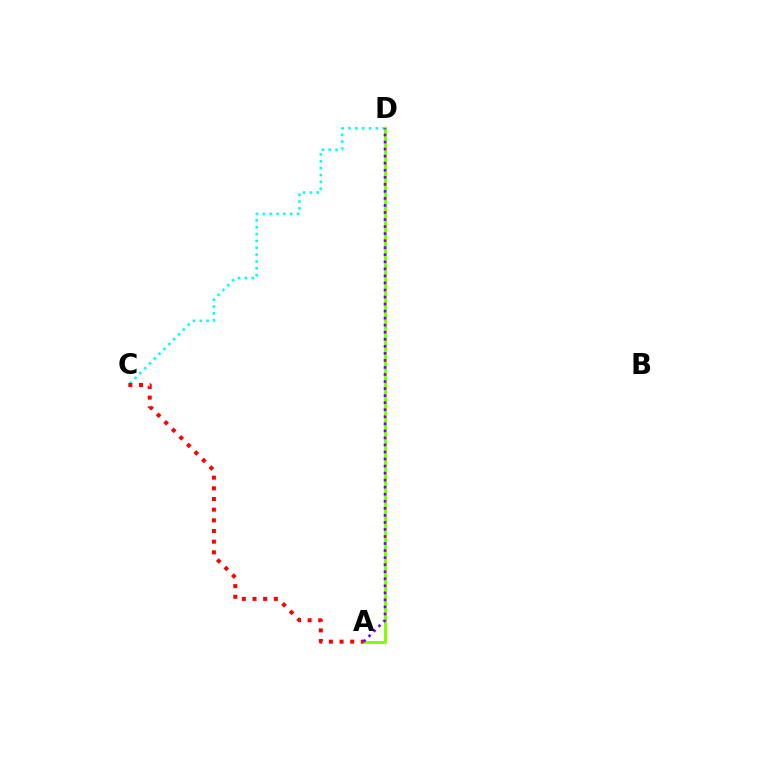{('C', 'D'): [{'color': '#00fff6', 'line_style': 'dotted', 'thickness': 1.86}], ('A', 'D'): [{'color': '#84ff00', 'line_style': 'solid', 'thickness': 2.15}, {'color': '#7200ff', 'line_style': 'dotted', 'thickness': 1.91}], ('A', 'C'): [{'color': '#ff0000', 'line_style': 'dotted', 'thickness': 2.9}]}